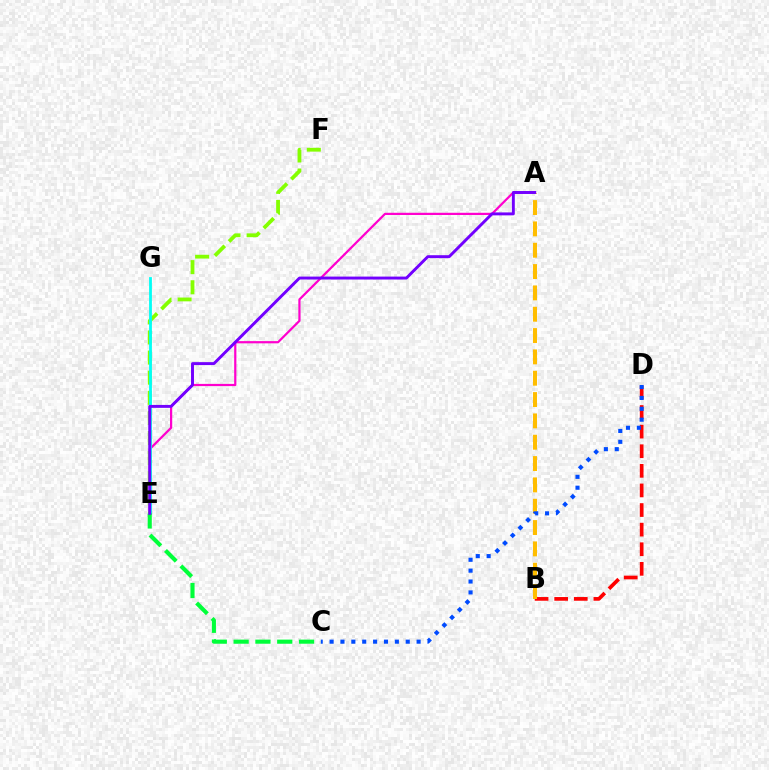{('B', 'D'): [{'color': '#ff0000', 'line_style': 'dashed', 'thickness': 2.66}], ('A', 'E'): [{'color': '#ff00cf', 'line_style': 'solid', 'thickness': 1.59}, {'color': '#7200ff', 'line_style': 'solid', 'thickness': 2.11}], ('E', 'F'): [{'color': '#84ff00', 'line_style': 'dashed', 'thickness': 2.73}], ('E', 'G'): [{'color': '#00fff6', 'line_style': 'solid', 'thickness': 2.02}], ('A', 'B'): [{'color': '#ffbd00', 'line_style': 'dashed', 'thickness': 2.9}], ('C', 'E'): [{'color': '#00ff39', 'line_style': 'dashed', 'thickness': 2.96}], ('C', 'D'): [{'color': '#004bff', 'line_style': 'dotted', 'thickness': 2.96}]}